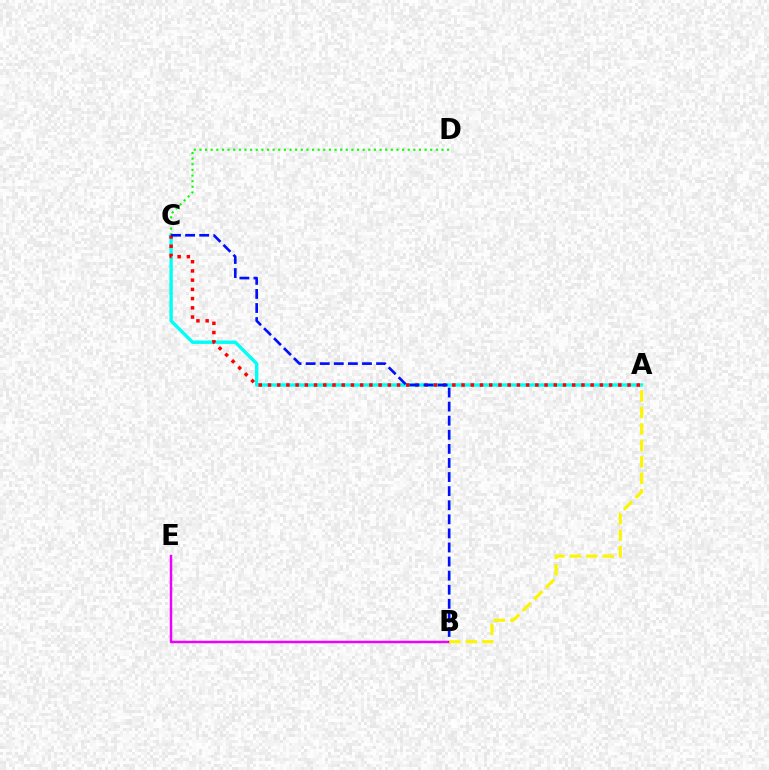{('A', 'C'): [{'color': '#00fff6', 'line_style': 'solid', 'thickness': 2.44}, {'color': '#ff0000', 'line_style': 'dotted', 'thickness': 2.51}], ('C', 'D'): [{'color': '#08ff00', 'line_style': 'dotted', 'thickness': 1.53}], ('B', 'E'): [{'color': '#ee00ff', 'line_style': 'solid', 'thickness': 1.78}], ('B', 'C'): [{'color': '#0010ff', 'line_style': 'dashed', 'thickness': 1.91}], ('A', 'B'): [{'color': '#fcf500', 'line_style': 'dashed', 'thickness': 2.23}]}